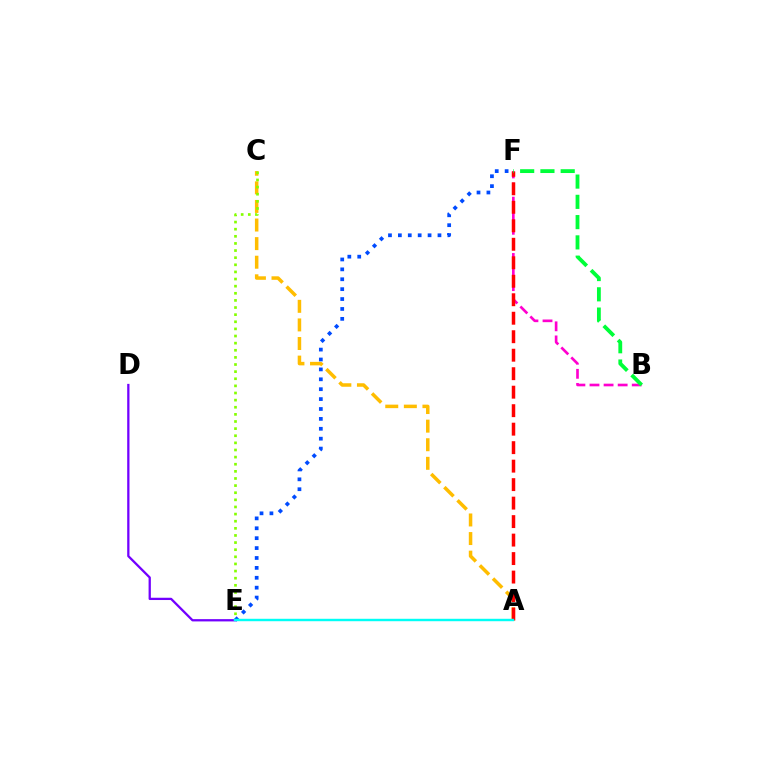{('A', 'C'): [{'color': '#ffbd00', 'line_style': 'dashed', 'thickness': 2.53}], ('E', 'F'): [{'color': '#004bff', 'line_style': 'dotted', 'thickness': 2.69}], ('B', 'F'): [{'color': '#ff00cf', 'line_style': 'dashed', 'thickness': 1.91}, {'color': '#00ff39', 'line_style': 'dashed', 'thickness': 2.75}], ('A', 'F'): [{'color': '#ff0000', 'line_style': 'dashed', 'thickness': 2.51}], ('C', 'E'): [{'color': '#84ff00', 'line_style': 'dotted', 'thickness': 1.94}], ('D', 'E'): [{'color': '#7200ff', 'line_style': 'solid', 'thickness': 1.64}], ('A', 'E'): [{'color': '#00fff6', 'line_style': 'solid', 'thickness': 1.75}]}